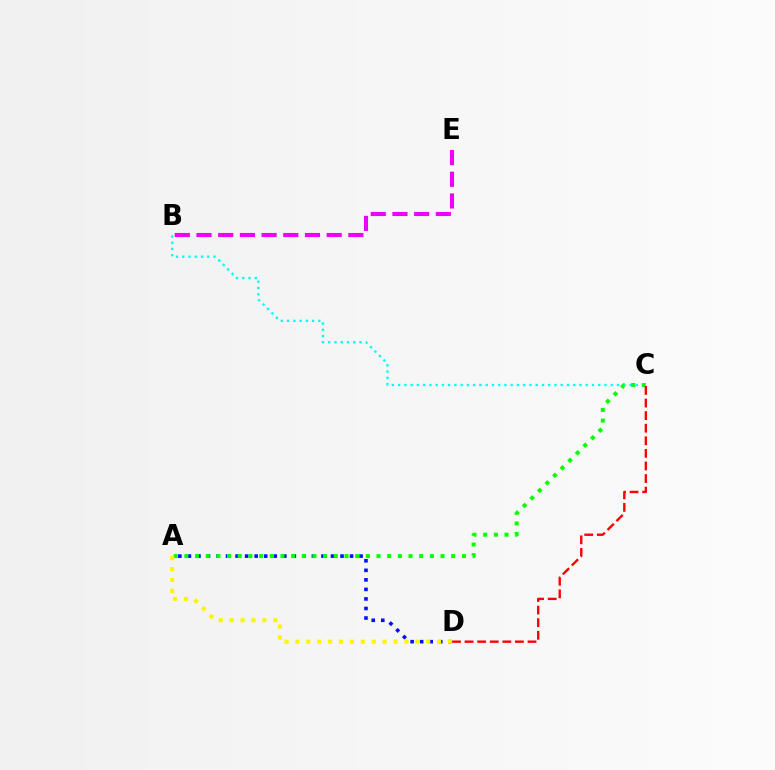{('B', 'E'): [{'color': '#ee00ff', 'line_style': 'dashed', 'thickness': 2.95}], ('A', 'D'): [{'color': '#0010ff', 'line_style': 'dotted', 'thickness': 2.59}, {'color': '#fcf500', 'line_style': 'dotted', 'thickness': 2.96}], ('B', 'C'): [{'color': '#00fff6', 'line_style': 'dotted', 'thickness': 1.7}], ('A', 'C'): [{'color': '#08ff00', 'line_style': 'dotted', 'thickness': 2.9}], ('C', 'D'): [{'color': '#ff0000', 'line_style': 'dashed', 'thickness': 1.71}]}